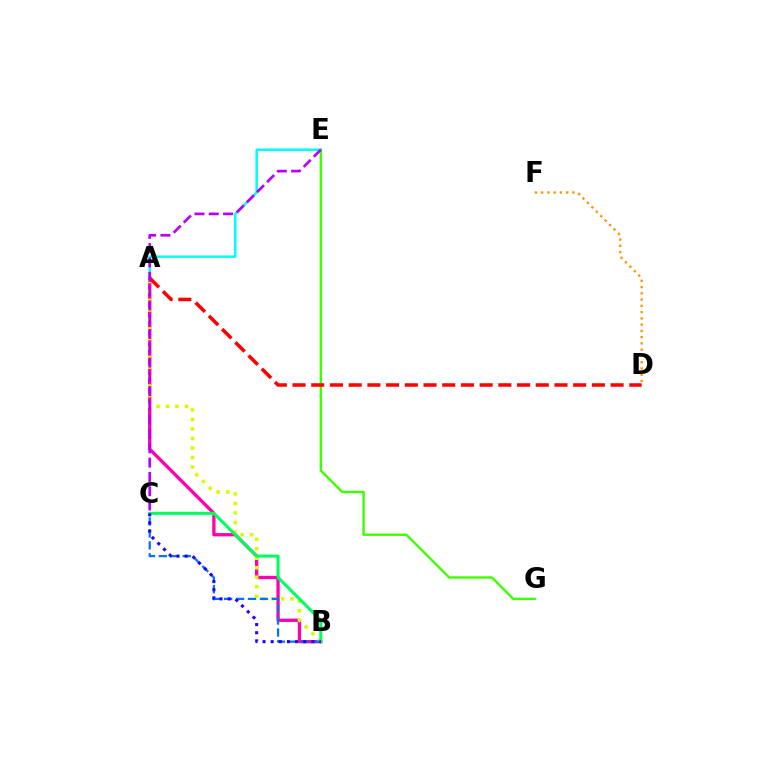{('A', 'B'): [{'color': '#ff00ac', 'line_style': 'solid', 'thickness': 2.38}, {'color': '#d1ff00', 'line_style': 'dotted', 'thickness': 2.59}], ('A', 'E'): [{'color': '#00fff6', 'line_style': 'solid', 'thickness': 1.79}], ('E', 'G'): [{'color': '#3dff00', 'line_style': 'solid', 'thickness': 1.71}], ('B', 'C'): [{'color': '#00ff5c', 'line_style': 'solid', 'thickness': 2.19}, {'color': '#0074ff', 'line_style': 'dashed', 'thickness': 1.62}, {'color': '#2500ff', 'line_style': 'dotted', 'thickness': 2.21}], ('A', 'D'): [{'color': '#ff0000', 'line_style': 'dashed', 'thickness': 2.54}], ('C', 'E'): [{'color': '#b900ff', 'line_style': 'dashed', 'thickness': 1.94}], ('D', 'F'): [{'color': '#ff9400', 'line_style': 'dotted', 'thickness': 1.7}]}